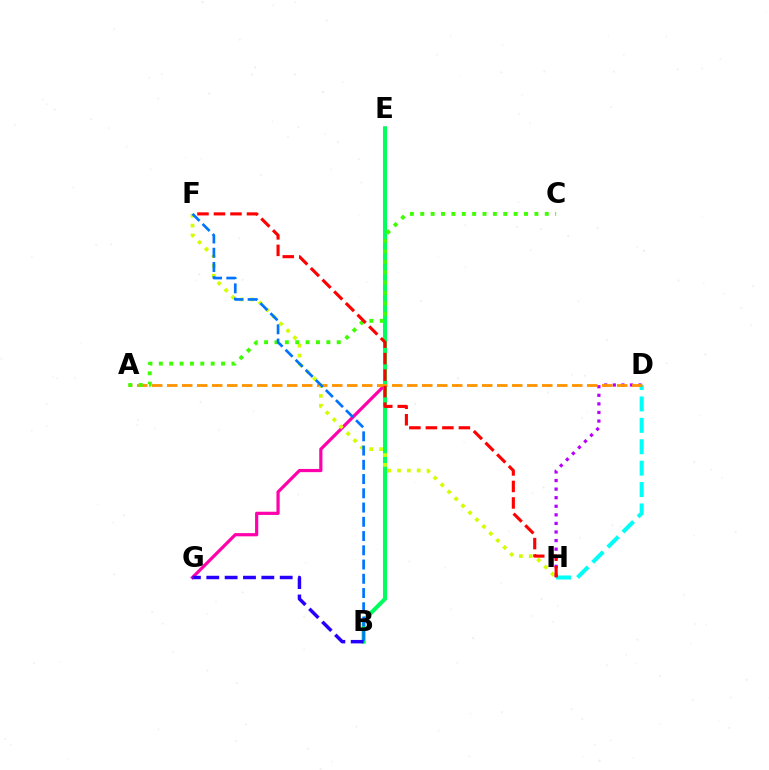{('E', 'G'): [{'color': '#ff00ac', 'line_style': 'solid', 'thickness': 2.3}], ('B', 'E'): [{'color': '#00ff5c', 'line_style': 'solid', 'thickness': 2.91}], ('D', 'H'): [{'color': '#00fff6', 'line_style': 'dashed', 'thickness': 2.91}, {'color': '#b900ff', 'line_style': 'dotted', 'thickness': 2.33}], ('A', 'D'): [{'color': '#ff9400', 'line_style': 'dashed', 'thickness': 2.04}], ('F', 'H'): [{'color': '#d1ff00', 'line_style': 'dotted', 'thickness': 2.67}, {'color': '#ff0000', 'line_style': 'dashed', 'thickness': 2.24}], ('A', 'C'): [{'color': '#3dff00', 'line_style': 'dotted', 'thickness': 2.82}], ('B', 'F'): [{'color': '#0074ff', 'line_style': 'dashed', 'thickness': 1.94}], ('B', 'G'): [{'color': '#2500ff', 'line_style': 'dashed', 'thickness': 2.49}]}